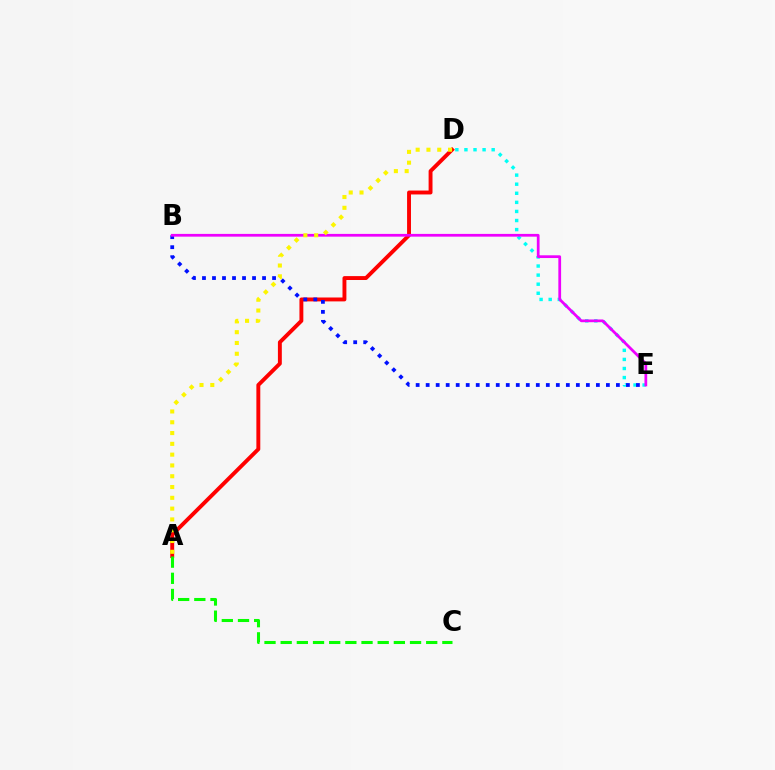{('A', 'D'): [{'color': '#ff0000', 'line_style': 'solid', 'thickness': 2.81}, {'color': '#fcf500', 'line_style': 'dotted', 'thickness': 2.93}], ('D', 'E'): [{'color': '#00fff6', 'line_style': 'dotted', 'thickness': 2.47}], ('B', 'E'): [{'color': '#0010ff', 'line_style': 'dotted', 'thickness': 2.72}, {'color': '#ee00ff', 'line_style': 'solid', 'thickness': 1.98}], ('A', 'C'): [{'color': '#08ff00', 'line_style': 'dashed', 'thickness': 2.2}]}